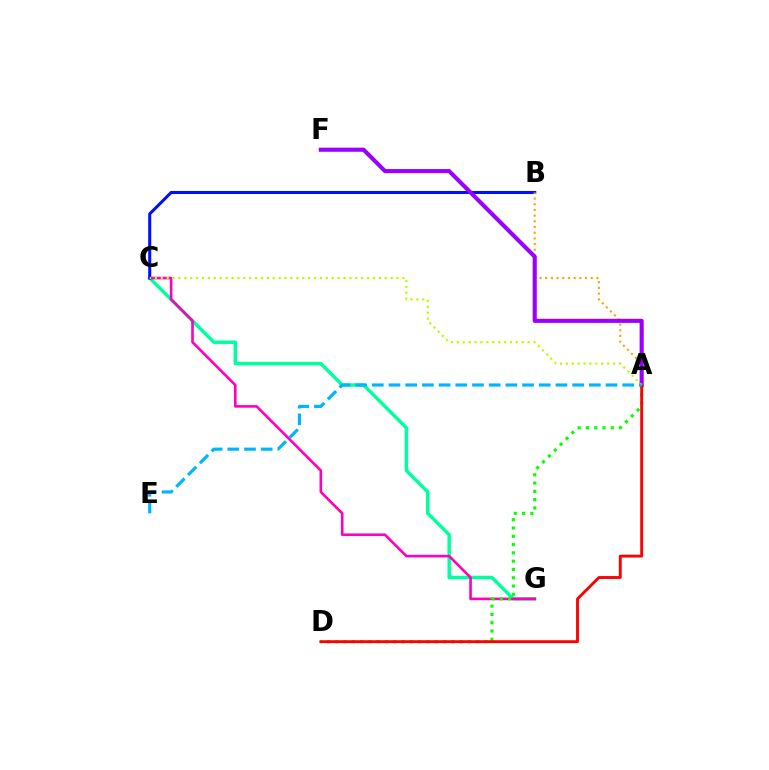{('C', 'G'): [{'color': '#00ff9d', 'line_style': 'solid', 'thickness': 2.48}, {'color': '#ff00bd', 'line_style': 'solid', 'thickness': 1.89}], ('A', 'D'): [{'color': '#08ff00', 'line_style': 'dotted', 'thickness': 2.25}, {'color': '#ff0000', 'line_style': 'solid', 'thickness': 2.07}], ('B', 'C'): [{'color': '#0010ff', 'line_style': 'solid', 'thickness': 2.2}], ('A', 'B'): [{'color': '#ffa500', 'line_style': 'dotted', 'thickness': 1.54}], ('A', 'F'): [{'color': '#9b00ff', 'line_style': 'solid', 'thickness': 2.96}], ('A', 'C'): [{'color': '#b3ff00', 'line_style': 'dotted', 'thickness': 1.6}], ('A', 'E'): [{'color': '#00b5ff', 'line_style': 'dashed', 'thickness': 2.27}]}